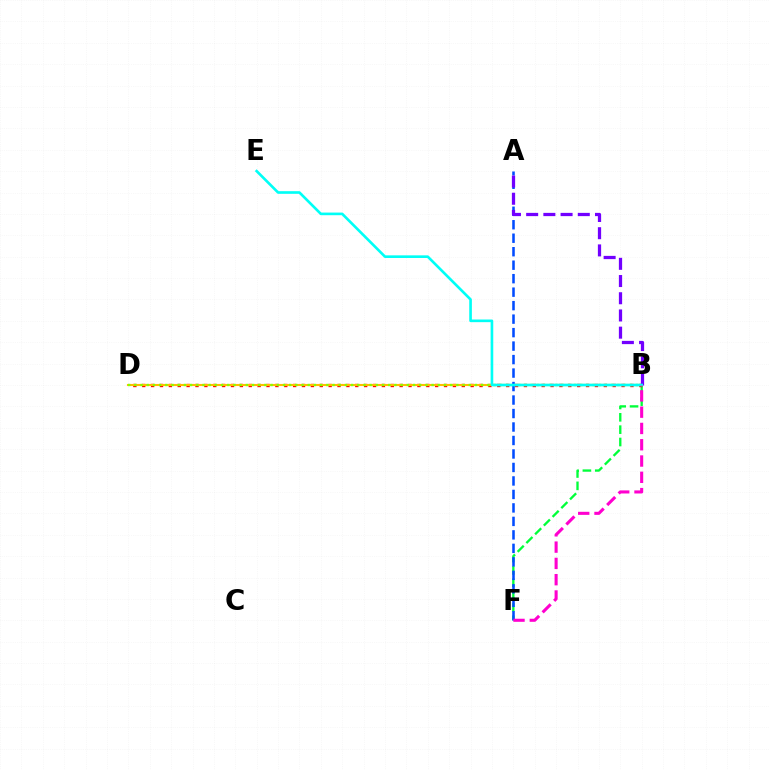{('B', 'F'): [{'color': '#00ff39', 'line_style': 'dashed', 'thickness': 1.68}, {'color': '#ff00cf', 'line_style': 'dashed', 'thickness': 2.21}], ('B', 'D'): [{'color': '#ff0000', 'line_style': 'dotted', 'thickness': 2.41}, {'color': '#ffbd00', 'line_style': 'solid', 'thickness': 1.52}, {'color': '#84ff00', 'line_style': 'dotted', 'thickness': 1.68}], ('A', 'F'): [{'color': '#004bff', 'line_style': 'dashed', 'thickness': 1.83}], ('A', 'B'): [{'color': '#7200ff', 'line_style': 'dashed', 'thickness': 2.34}], ('B', 'E'): [{'color': '#00fff6', 'line_style': 'solid', 'thickness': 1.9}]}